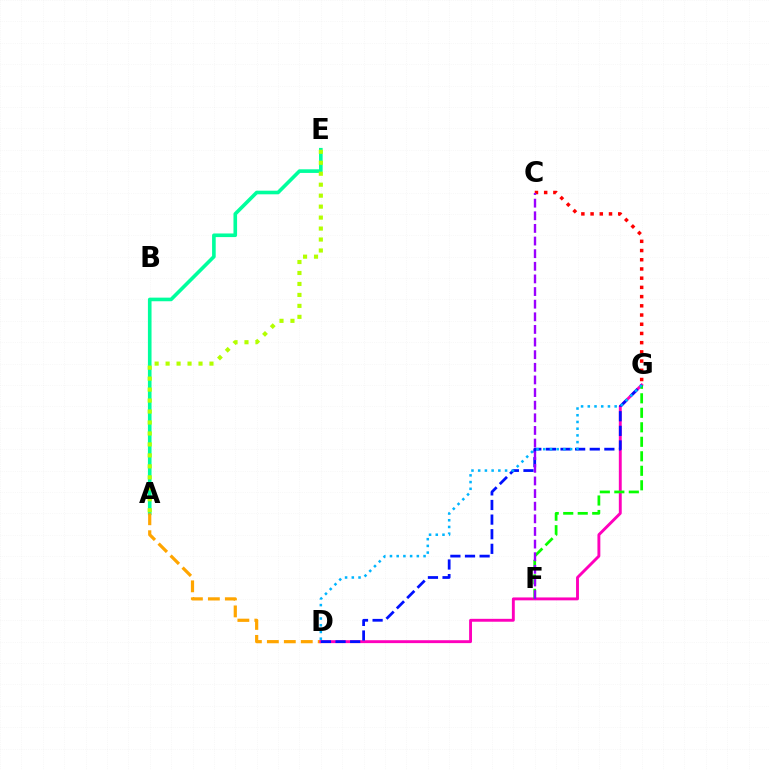{('A', 'E'): [{'color': '#00ff9d', 'line_style': 'solid', 'thickness': 2.61}, {'color': '#b3ff00', 'line_style': 'dotted', 'thickness': 2.98}], ('C', 'G'): [{'color': '#ff0000', 'line_style': 'dotted', 'thickness': 2.5}], ('A', 'D'): [{'color': '#ffa500', 'line_style': 'dashed', 'thickness': 2.3}], ('D', 'G'): [{'color': '#ff00bd', 'line_style': 'solid', 'thickness': 2.09}, {'color': '#0010ff', 'line_style': 'dashed', 'thickness': 1.98}, {'color': '#00b5ff', 'line_style': 'dotted', 'thickness': 1.83}], ('F', 'G'): [{'color': '#08ff00', 'line_style': 'dashed', 'thickness': 1.97}], ('C', 'F'): [{'color': '#9b00ff', 'line_style': 'dashed', 'thickness': 1.72}]}